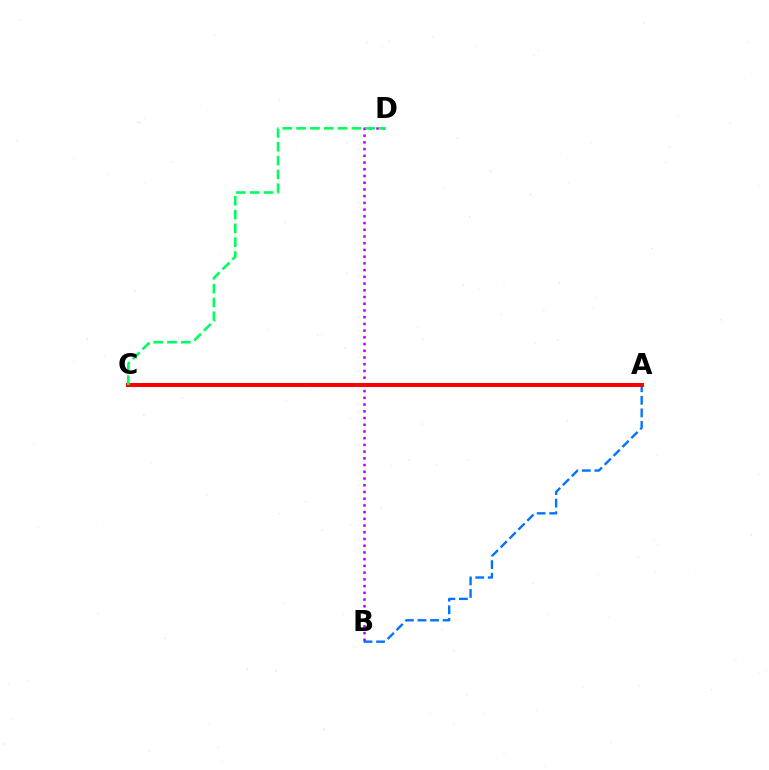{('A', 'B'): [{'color': '#0074ff', 'line_style': 'dashed', 'thickness': 1.71}], ('B', 'D'): [{'color': '#b900ff', 'line_style': 'dotted', 'thickness': 1.83}], ('A', 'C'): [{'color': '#d1ff00', 'line_style': 'dotted', 'thickness': 1.93}, {'color': '#ff0000', 'line_style': 'solid', 'thickness': 2.88}], ('C', 'D'): [{'color': '#00ff5c', 'line_style': 'dashed', 'thickness': 1.88}]}